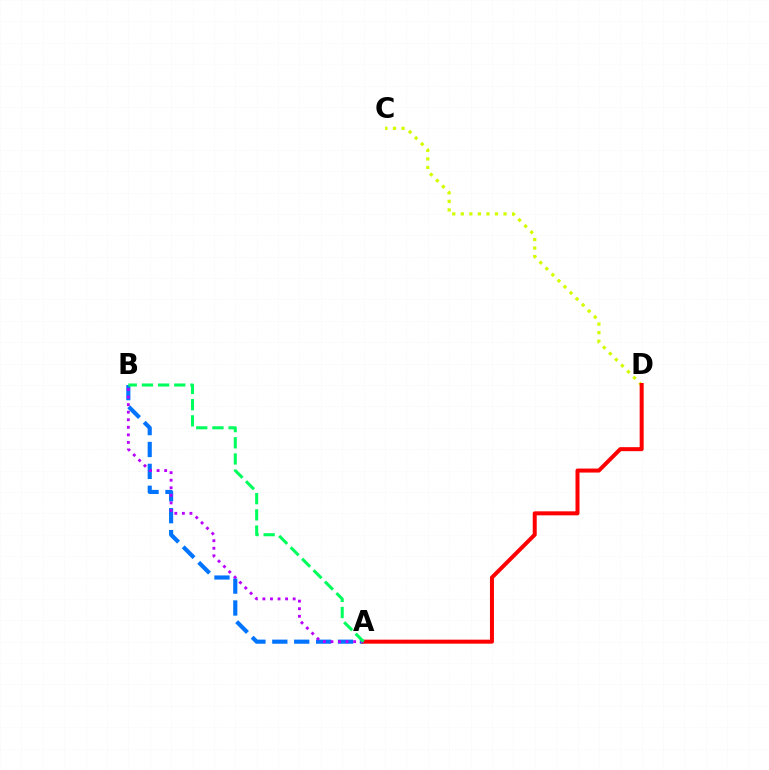{('C', 'D'): [{'color': '#d1ff00', 'line_style': 'dotted', 'thickness': 2.32}], ('A', 'B'): [{'color': '#0074ff', 'line_style': 'dashed', 'thickness': 2.98}, {'color': '#b900ff', 'line_style': 'dotted', 'thickness': 2.05}, {'color': '#00ff5c', 'line_style': 'dashed', 'thickness': 2.2}], ('A', 'D'): [{'color': '#ff0000', 'line_style': 'solid', 'thickness': 2.88}]}